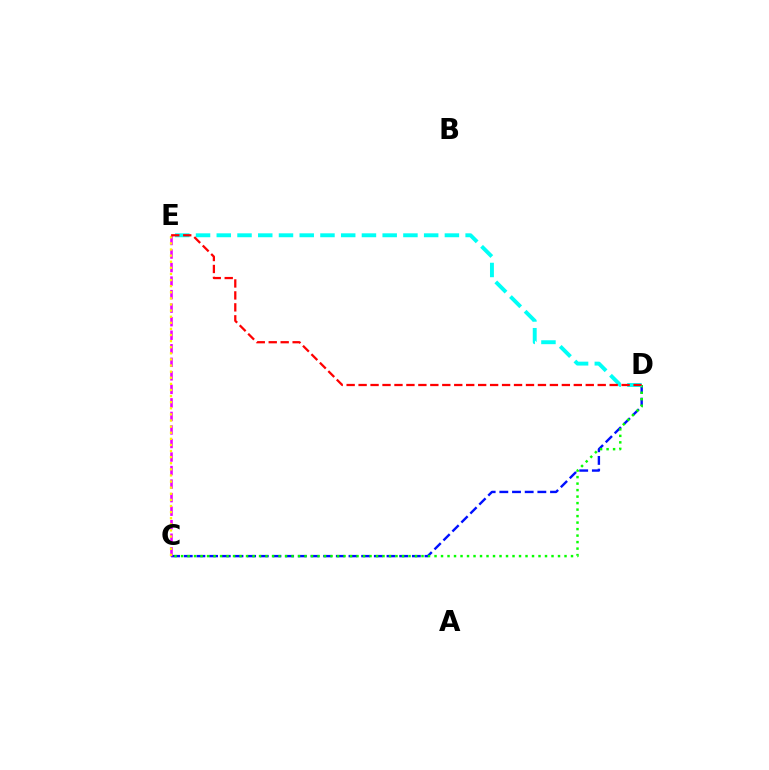{('C', 'D'): [{'color': '#0010ff', 'line_style': 'dashed', 'thickness': 1.72}, {'color': '#08ff00', 'line_style': 'dotted', 'thickness': 1.77}], ('D', 'E'): [{'color': '#00fff6', 'line_style': 'dashed', 'thickness': 2.82}, {'color': '#ff0000', 'line_style': 'dashed', 'thickness': 1.62}], ('C', 'E'): [{'color': '#ee00ff', 'line_style': 'dashed', 'thickness': 1.84}, {'color': '#fcf500', 'line_style': 'dotted', 'thickness': 1.66}]}